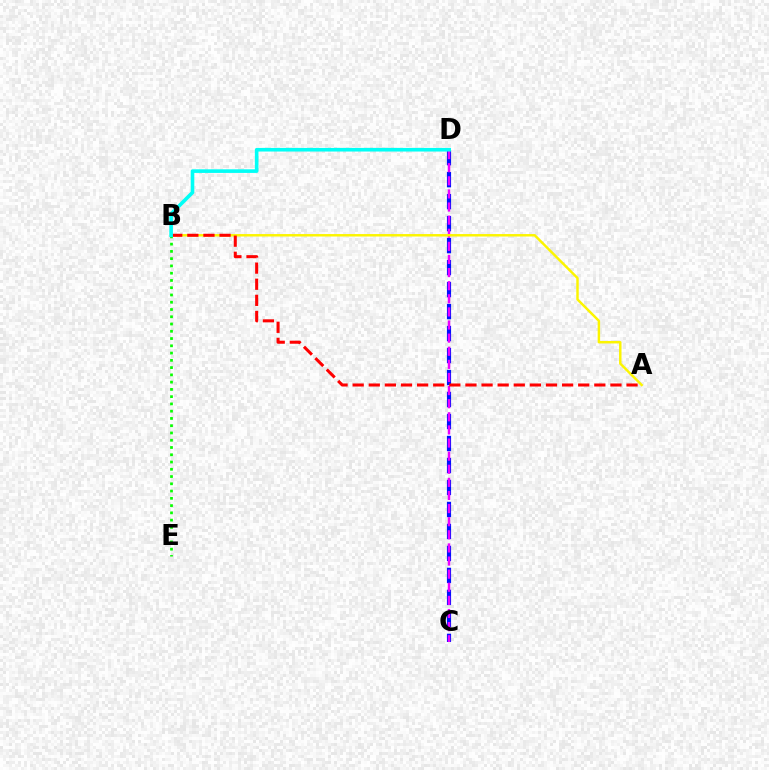{('C', 'D'): [{'color': '#0010ff', 'line_style': 'dashed', 'thickness': 2.99}, {'color': '#ee00ff', 'line_style': 'dashed', 'thickness': 1.78}], ('A', 'B'): [{'color': '#fcf500', 'line_style': 'solid', 'thickness': 1.77}, {'color': '#ff0000', 'line_style': 'dashed', 'thickness': 2.19}], ('B', 'E'): [{'color': '#08ff00', 'line_style': 'dotted', 'thickness': 1.97}], ('B', 'D'): [{'color': '#00fff6', 'line_style': 'solid', 'thickness': 2.6}]}